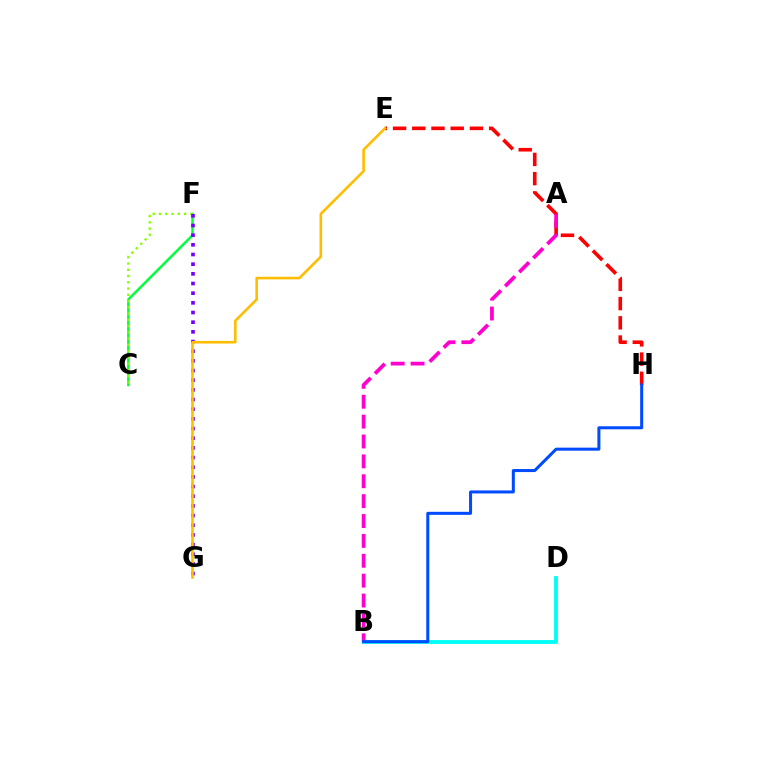{('C', 'F'): [{'color': '#00ff39', 'line_style': 'solid', 'thickness': 1.78}, {'color': '#84ff00', 'line_style': 'dotted', 'thickness': 1.7}], ('B', 'D'): [{'color': '#00fff6', 'line_style': 'solid', 'thickness': 2.77}], ('E', 'H'): [{'color': '#ff0000', 'line_style': 'dashed', 'thickness': 2.61}], ('F', 'G'): [{'color': '#7200ff', 'line_style': 'dotted', 'thickness': 2.63}], ('A', 'B'): [{'color': '#ff00cf', 'line_style': 'dashed', 'thickness': 2.7}], ('E', 'G'): [{'color': '#ffbd00', 'line_style': 'solid', 'thickness': 1.88}], ('B', 'H'): [{'color': '#004bff', 'line_style': 'solid', 'thickness': 2.18}]}